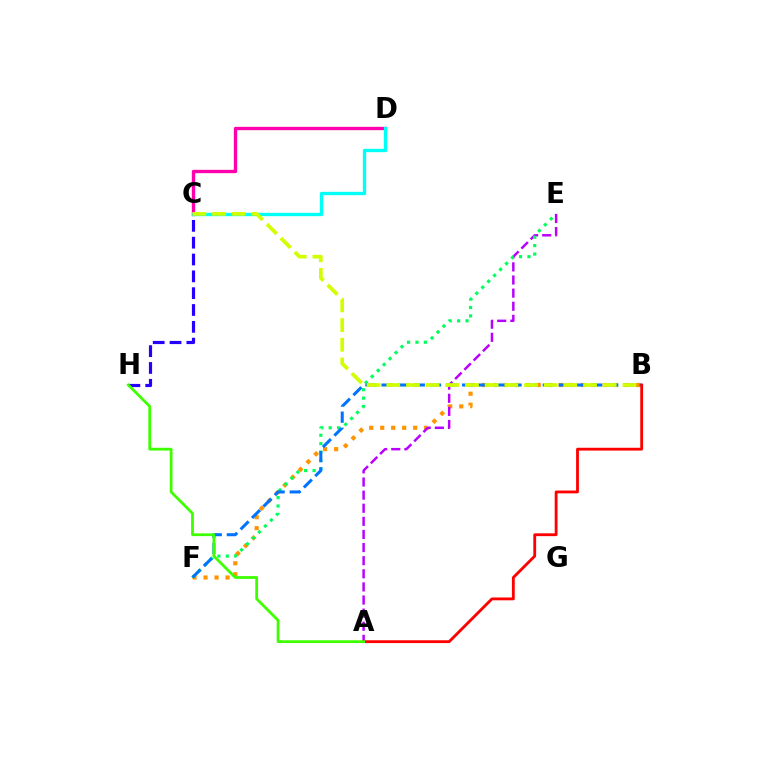{('B', 'F'): [{'color': '#ff9400', 'line_style': 'dotted', 'thickness': 2.99}, {'color': '#0074ff', 'line_style': 'dashed', 'thickness': 2.19}], ('A', 'E'): [{'color': '#b900ff', 'line_style': 'dashed', 'thickness': 1.78}], ('C', 'D'): [{'color': '#ff00ac', 'line_style': 'solid', 'thickness': 2.41}, {'color': '#00fff6', 'line_style': 'solid', 'thickness': 2.4}], ('E', 'F'): [{'color': '#00ff5c', 'line_style': 'dotted', 'thickness': 2.29}], ('A', 'B'): [{'color': '#ff0000', 'line_style': 'solid', 'thickness': 2.03}], ('C', 'H'): [{'color': '#2500ff', 'line_style': 'dashed', 'thickness': 2.29}], ('B', 'C'): [{'color': '#d1ff00', 'line_style': 'dashed', 'thickness': 2.67}], ('A', 'H'): [{'color': '#3dff00', 'line_style': 'solid', 'thickness': 2.0}]}